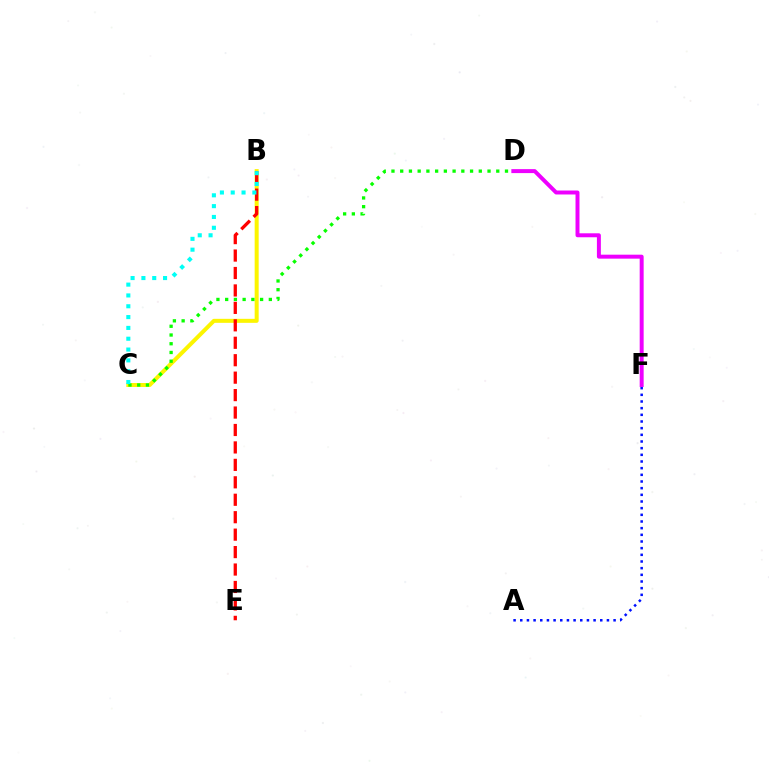{('A', 'F'): [{'color': '#0010ff', 'line_style': 'dotted', 'thickness': 1.81}], ('B', 'C'): [{'color': '#fcf500', 'line_style': 'solid', 'thickness': 2.88}, {'color': '#00fff6', 'line_style': 'dotted', 'thickness': 2.94}], ('D', 'F'): [{'color': '#ee00ff', 'line_style': 'solid', 'thickness': 2.85}], ('C', 'D'): [{'color': '#08ff00', 'line_style': 'dotted', 'thickness': 2.37}], ('B', 'E'): [{'color': '#ff0000', 'line_style': 'dashed', 'thickness': 2.37}]}